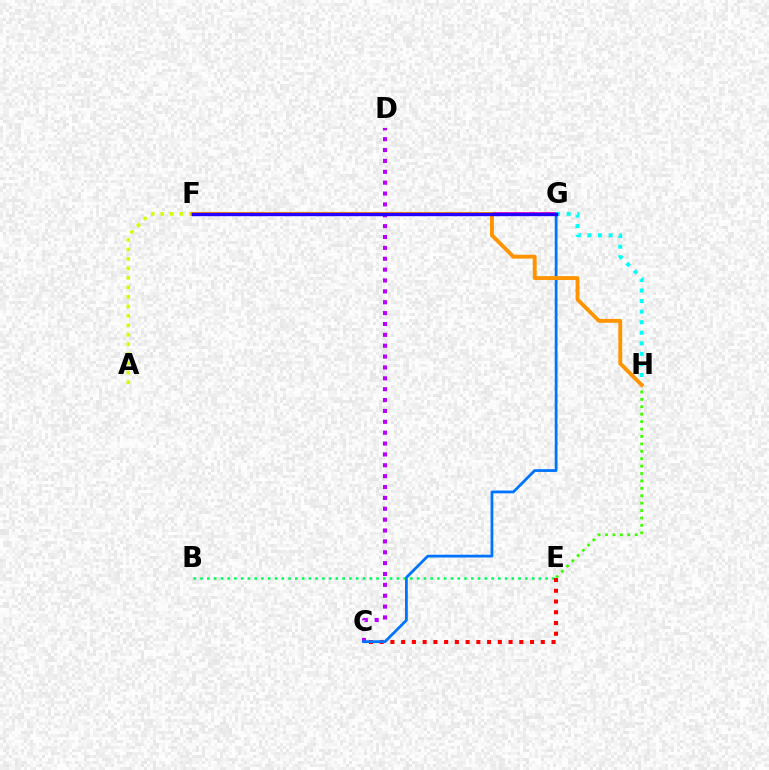{('B', 'E'): [{'color': '#00ff5c', 'line_style': 'dotted', 'thickness': 1.84}], ('F', 'G'): [{'color': '#ff00ac', 'line_style': 'solid', 'thickness': 2.68}, {'color': '#2500ff', 'line_style': 'solid', 'thickness': 2.43}], ('C', 'E'): [{'color': '#ff0000', 'line_style': 'dotted', 'thickness': 2.92}], ('E', 'H'): [{'color': '#3dff00', 'line_style': 'dotted', 'thickness': 2.01}], ('C', 'D'): [{'color': '#b900ff', 'line_style': 'dotted', 'thickness': 2.95}], ('A', 'F'): [{'color': '#d1ff00', 'line_style': 'dotted', 'thickness': 2.58}], ('C', 'G'): [{'color': '#0074ff', 'line_style': 'solid', 'thickness': 2.0}], ('G', 'H'): [{'color': '#00fff6', 'line_style': 'dotted', 'thickness': 2.87}], ('F', 'H'): [{'color': '#ff9400', 'line_style': 'solid', 'thickness': 2.79}]}